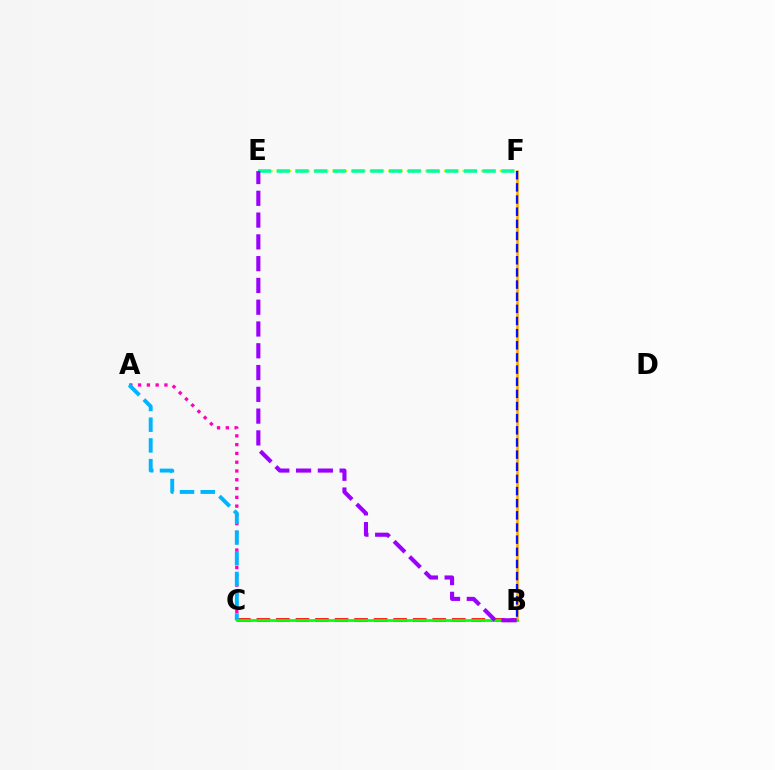{('B', 'C'): [{'color': '#ff0000', 'line_style': 'dashed', 'thickness': 2.65}, {'color': '#08ff00', 'line_style': 'solid', 'thickness': 1.97}], ('B', 'F'): [{'color': '#ffa500', 'line_style': 'solid', 'thickness': 1.81}, {'color': '#0010ff', 'line_style': 'dashed', 'thickness': 1.65}], ('A', 'C'): [{'color': '#ff00bd', 'line_style': 'dotted', 'thickness': 2.39}, {'color': '#00b5ff', 'line_style': 'dashed', 'thickness': 2.81}], ('E', 'F'): [{'color': '#b3ff00', 'line_style': 'dotted', 'thickness': 1.68}, {'color': '#00ff9d', 'line_style': 'dashed', 'thickness': 2.54}], ('B', 'E'): [{'color': '#9b00ff', 'line_style': 'dashed', 'thickness': 2.96}]}